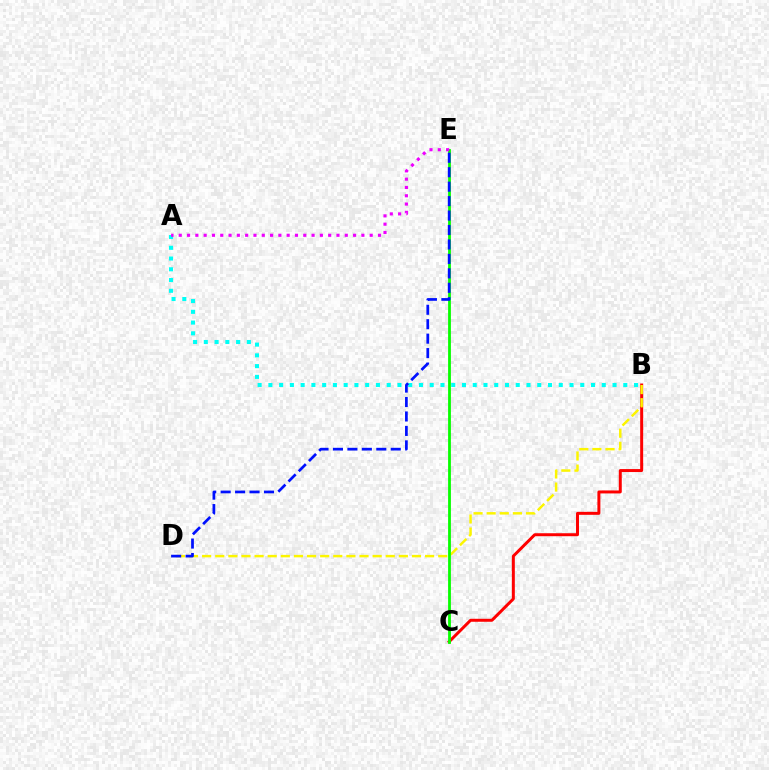{('B', 'C'): [{'color': '#ff0000', 'line_style': 'solid', 'thickness': 2.14}], ('B', 'D'): [{'color': '#fcf500', 'line_style': 'dashed', 'thickness': 1.78}], ('C', 'E'): [{'color': '#08ff00', 'line_style': 'solid', 'thickness': 2.02}], ('A', 'B'): [{'color': '#00fff6', 'line_style': 'dotted', 'thickness': 2.92}], ('D', 'E'): [{'color': '#0010ff', 'line_style': 'dashed', 'thickness': 1.96}], ('A', 'E'): [{'color': '#ee00ff', 'line_style': 'dotted', 'thickness': 2.26}]}